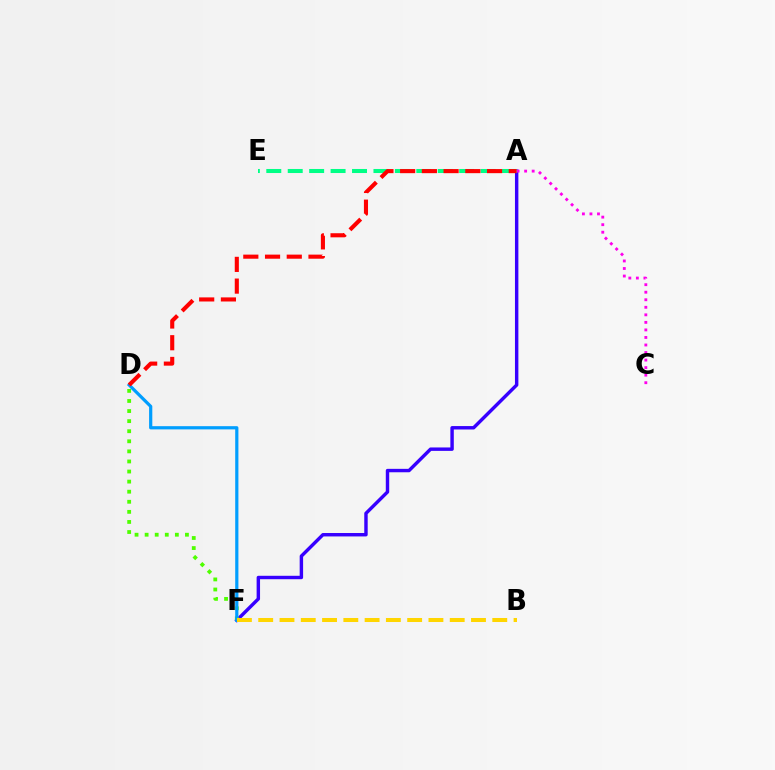{('A', 'F'): [{'color': '#3700ff', 'line_style': 'solid', 'thickness': 2.46}], ('D', 'F'): [{'color': '#4fff00', 'line_style': 'dotted', 'thickness': 2.74}, {'color': '#009eff', 'line_style': 'solid', 'thickness': 2.31}], ('A', 'E'): [{'color': '#00ff86', 'line_style': 'dashed', 'thickness': 2.91}], ('A', 'D'): [{'color': '#ff0000', 'line_style': 'dashed', 'thickness': 2.95}], ('B', 'F'): [{'color': '#ffd500', 'line_style': 'dashed', 'thickness': 2.89}], ('A', 'C'): [{'color': '#ff00ed', 'line_style': 'dotted', 'thickness': 2.05}]}